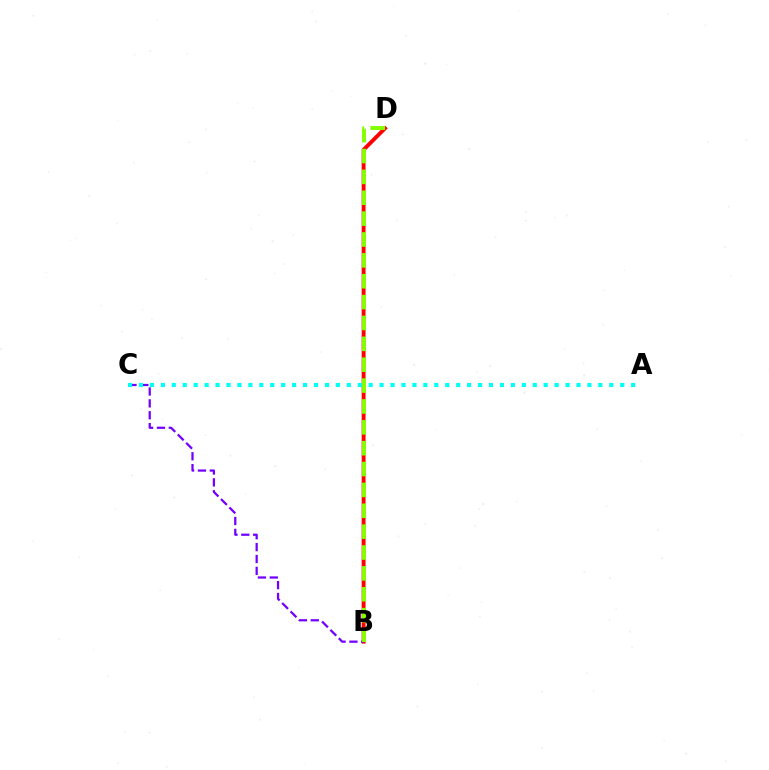{('B', 'D'): [{'color': '#ff0000', 'line_style': 'solid', 'thickness': 2.79}, {'color': '#84ff00', 'line_style': 'dashed', 'thickness': 2.84}], ('B', 'C'): [{'color': '#7200ff', 'line_style': 'dashed', 'thickness': 1.61}], ('A', 'C'): [{'color': '#00fff6', 'line_style': 'dotted', 'thickness': 2.97}]}